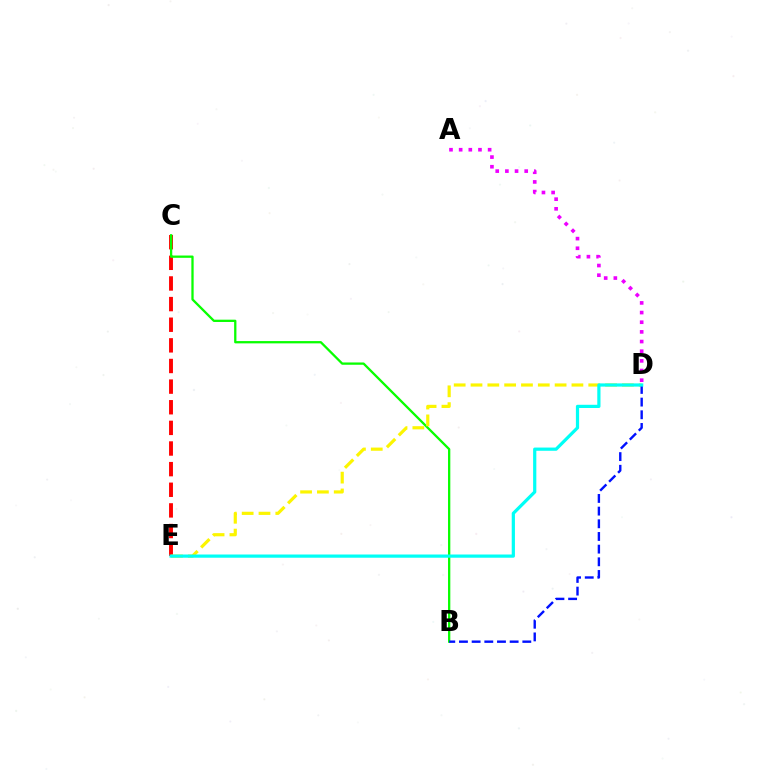{('A', 'D'): [{'color': '#ee00ff', 'line_style': 'dotted', 'thickness': 2.62}], ('C', 'E'): [{'color': '#ff0000', 'line_style': 'dashed', 'thickness': 2.8}], ('B', 'C'): [{'color': '#08ff00', 'line_style': 'solid', 'thickness': 1.65}], ('D', 'E'): [{'color': '#fcf500', 'line_style': 'dashed', 'thickness': 2.29}, {'color': '#00fff6', 'line_style': 'solid', 'thickness': 2.32}], ('B', 'D'): [{'color': '#0010ff', 'line_style': 'dashed', 'thickness': 1.72}]}